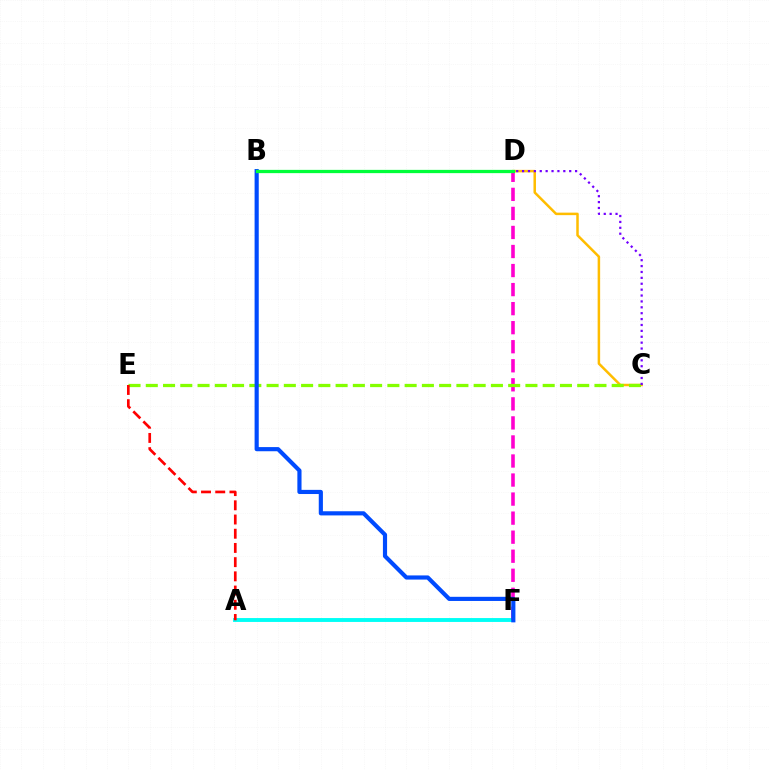{('C', 'D'): [{'color': '#ffbd00', 'line_style': 'solid', 'thickness': 1.8}, {'color': '#7200ff', 'line_style': 'dotted', 'thickness': 1.6}], ('A', 'F'): [{'color': '#00fff6', 'line_style': 'solid', 'thickness': 2.79}], ('D', 'F'): [{'color': '#ff00cf', 'line_style': 'dashed', 'thickness': 2.59}], ('C', 'E'): [{'color': '#84ff00', 'line_style': 'dashed', 'thickness': 2.34}], ('A', 'E'): [{'color': '#ff0000', 'line_style': 'dashed', 'thickness': 1.93}], ('B', 'F'): [{'color': '#004bff', 'line_style': 'solid', 'thickness': 2.99}], ('B', 'D'): [{'color': '#00ff39', 'line_style': 'solid', 'thickness': 2.35}]}